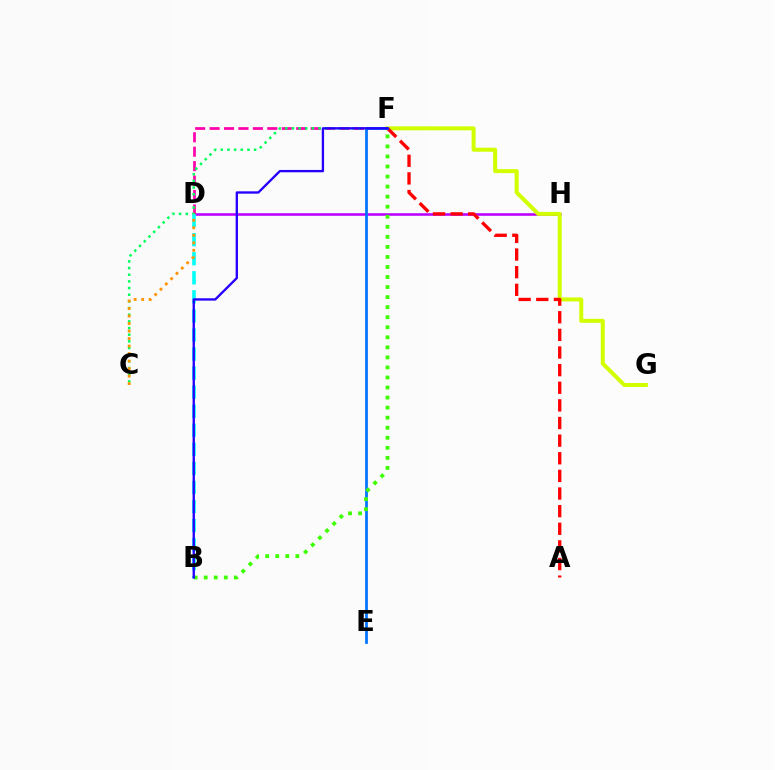{('D', 'H'): [{'color': '#b900ff', 'line_style': 'solid', 'thickness': 1.85}], ('F', 'G'): [{'color': '#d1ff00', 'line_style': 'solid', 'thickness': 2.88}], ('D', 'F'): [{'color': '#ff00ac', 'line_style': 'dashed', 'thickness': 1.96}], ('C', 'F'): [{'color': '#00ff5c', 'line_style': 'dotted', 'thickness': 1.81}], ('B', 'D'): [{'color': '#00fff6', 'line_style': 'dashed', 'thickness': 2.59}], ('A', 'F'): [{'color': '#ff0000', 'line_style': 'dashed', 'thickness': 2.39}], ('E', 'F'): [{'color': '#0074ff', 'line_style': 'solid', 'thickness': 1.98}], ('B', 'F'): [{'color': '#3dff00', 'line_style': 'dotted', 'thickness': 2.73}, {'color': '#2500ff', 'line_style': 'solid', 'thickness': 1.69}], ('C', 'D'): [{'color': '#ff9400', 'line_style': 'dotted', 'thickness': 2.04}]}